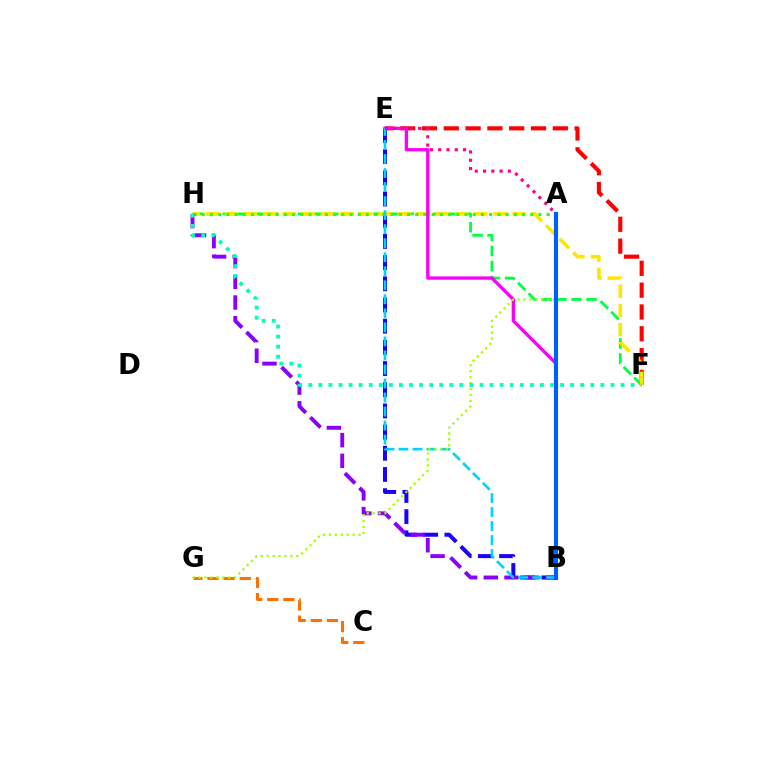{('B', 'E'): [{'color': '#1900ff', 'line_style': 'dashed', 'thickness': 2.88}, {'color': '#fa00f9', 'line_style': 'solid', 'thickness': 2.38}, {'color': '#00d3ff', 'line_style': 'dashed', 'thickness': 1.91}], ('C', 'G'): [{'color': '#ff7000', 'line_style': 'dashed', 'thickness': 2.19}], ('E', 'F'): [{'color': '#ff0000', 'line_style': 'dashed', 'thickness': 2.96}], ('F', 'H'): [{'color': '#00ff45', 'line_style': 'dashed', 'thickness': 2.05}, {'color': '#ffe600', 'line_style': 'dashed', 'thickness': 2.61}, {'color': '#00ffbb', 'line_style': 'dotted', 'thickness': 2.74}], ('A', 'H'): [{'color': '#31ff00', 'line_style': 'dotted', 'thickness': 2.23}], ('B', 'H'): [{'color': '#8a00ff', 'line_style': 'dashed', 'thickness': 2.81}], ('A', 'G'): [{'color': '#a2ff00', 'line_style': 'dotted', 'thickness': 1.61}], ('A', 'E'): [{'color': '#ff0088', 'line_style': 'dotted', 'thickness': 2.25}], ('A', 'B'): [{'color': '#005dff', 'line_style': 'solid', 'thickness': 2.97}]}